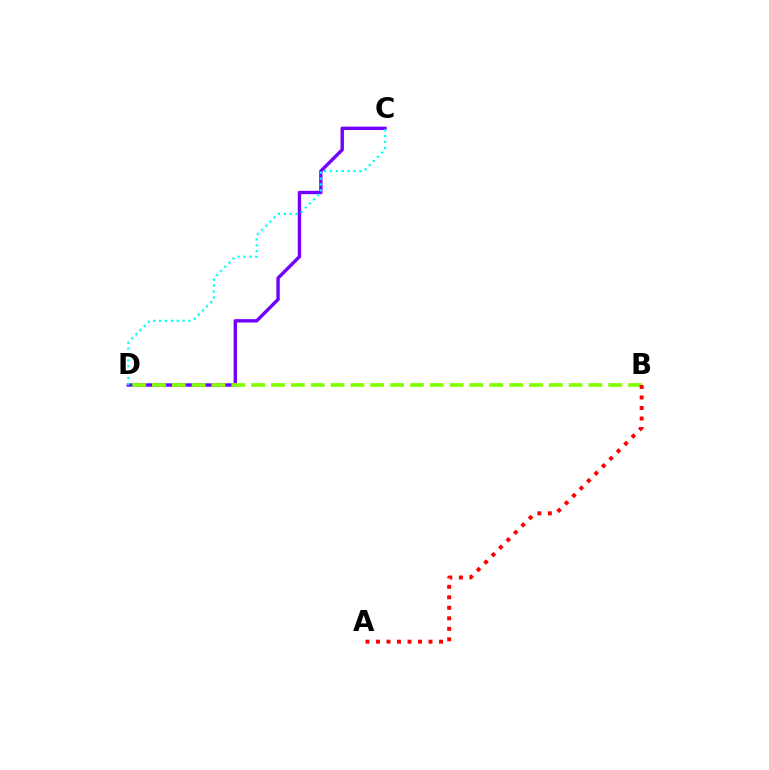{('C', 'D'): [{'color': '#7200ff', 'line_style': 'solid', 'thickness': 2.43}, {'color': '#00fff6', 'line_style': 'dotted', 'thickness': 1.6}], ('B', 'D'): [{'color': '#84ff00', 'line_style': 'dashed', 'thickness': 2.69}], ('A', 'B'): [{'color': '#ff0000', 'line_style': 'dotted', 'thickness': 2.85}]}